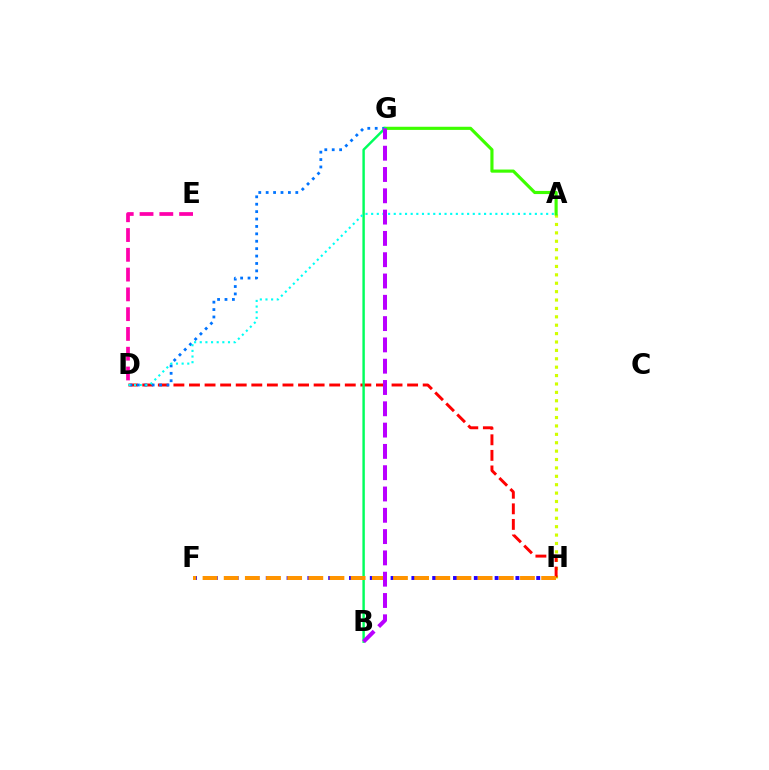{('A', 'H'): [{'color': '#d1ff00', 'line_style': 'dotted', 'thickness': 2.28}], ('F', 'H'): [{'color': '#2500ff', 'line_style': 'dotted', 'thickness': 2.83}, {'color': '#ff9400', 'line_style': 'dashed', 'thickness': 2.88}], ('D', 'H'): [{'color': '#ff0000', 'line_style': 'dashed', 'thickness': 2.12}], ('A', 'G'): [{'color': '#3dff00', 'line_style': 'solid', 'thickness': 2.26}], ('D', 'G'): [{'color': '#0074ff', 'line_style': 'dotted', 'thickness': 2.01}], ('B', 'G'): [{'color': '#00ff5c', 'line_style': 'solid', 'thickness': 1.75}, {'color': '#b900ff', 'line_style': 'dashed', 'thickness': 2.89}], ('A', 'D'): [{'color': '#00fff6', 'line_style': 'dotted', 'thickness': 1.53}], ('D', 'E'): [{'color': '#ff00ac', 'line_style': 'dashed', 'thickness': 2.69}]}